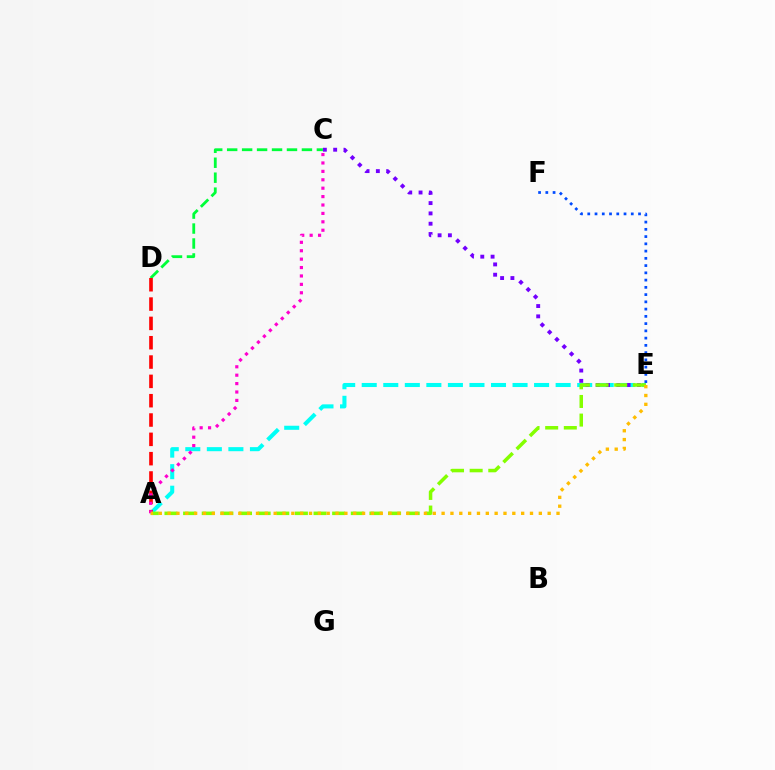{('E', 'F'): [{'color': '#004bff', 'line_style': 'dotted', 'thickness': 1.97}], ('A', 'E'): [{'color': '#00fff6', 'line_style': 'dashed', 'thickness': 2.93}, {'color': '#84ff00', 'line_style': 'dashed', 'thickness': 2.53}, {'color': '#ffbd00', 'line_style': 'dotted', 'thickness': 2.4}], ('C', 'E'): [{'color': '#7200ff', 'line_style': 'dotted', 'thickness': 2.8}], ('C', 'D'): [{'color': '#00ff39', 'line_style': 'dashed', 'thickness': 2.03}], ('A', 'D'): [{'color': '#ff0000', 'line_style': 'dashed', 'thickness': 2.63}], ('A', 'C'): [{'color': '#ff00cf', 'line_style': 'dotted', 'thickness': 2.28}]}